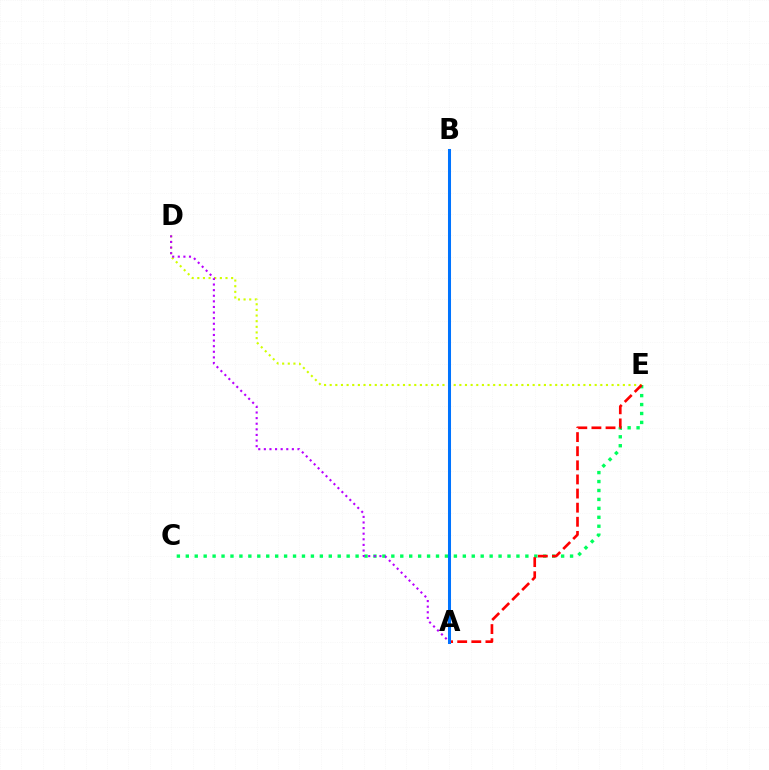{('D', 'E'): [{'color': '#d1ff00', 'line_style': 'dotted', 'thickness': 1.53}], ('C', 'E'): [{'color': '#00ff5c', 'line_style': 'dotted', 'thickness': 2.43}], ('A', 'E'): [{'color': '#ff0000', 'line_style': 'dashed', 'thickness': 1.92}], ('A', 'B'): [{'color': '#0074ff', 'line_style': 'solid', 'thickness': 2.18}], ('A', 'D'): [{'color': '#b900ff', 'line_style': 'dotted', 'thickness': 1.52}]}